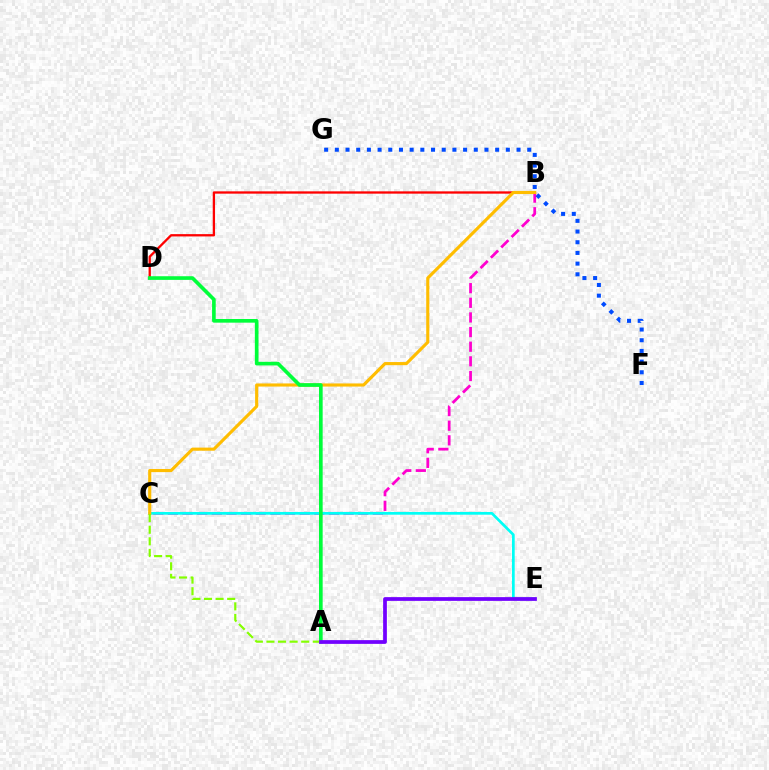{('B', 'D'): [{'color': '#ff0000', 'line_style': 'solid', 'thickness': 1.66}], ('B', 'C'): [{'color': '#ff00cf', 'line_style': 'dashed', 'thickness': 1.99}, {'color': '#ffbd00', 'line_style': 'solid', 'thickness': 2.25}], ('C', 'E'): [{'color': '#00fff6', 'line_style': 'solid', 'thickness': 1.96}], ('A', 'D'): [{'color': '#00ff39', 'line_style': 'solid', 'thickness': 2.63}], ('A', 'C'): [{'color': '#84ff00', 'line_style': 'dashed', 'thickness': 1.57}], ('A', 'E'): [{'color': '#7200ff', 'line_style': 'solid', 'thickness': 2.7}], ('F', 'G'): [{'color': '#004bff', 'line_style': 'dotted', 'thickness': 2.9}]}